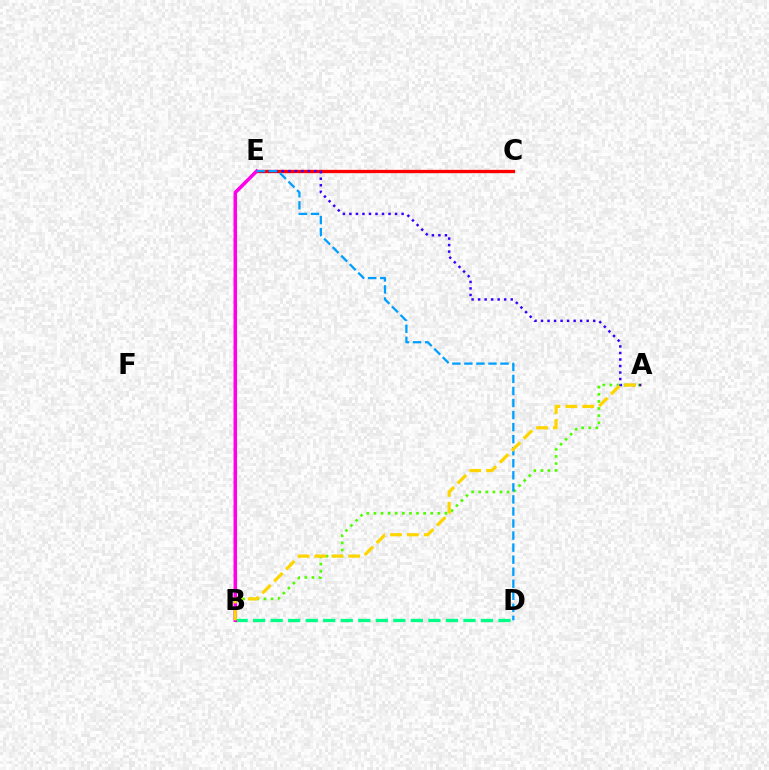{('B', 'D'): [{'color': '#00ff86', 'line_style': 'dashed', 'thickness': 2.38}], ('C', 'E'): [{'color': '#ff0000', 'line_style': 'solid', 'thickness': 2.37}], ('A', 'B'): [{'color': '#4fff00', 'line_style': 'dotted', 'thickness': 1.93}, {'color': '#ffd500', 'line_style': 'dashed', 'thickness': 2.3}], ('A', 'E'): [{'color': '#3700ff', 'line_style': 'dotted', 'thickness': 1.77}], ('B', 'E'): [{'color': '#ff00ed', 'line_style': 'solid', 'thickness': 2.53}], ('D', 'E'): [{'color': '#009eff', 'line_style': 'dashed', 'thickness': 1.64}]}